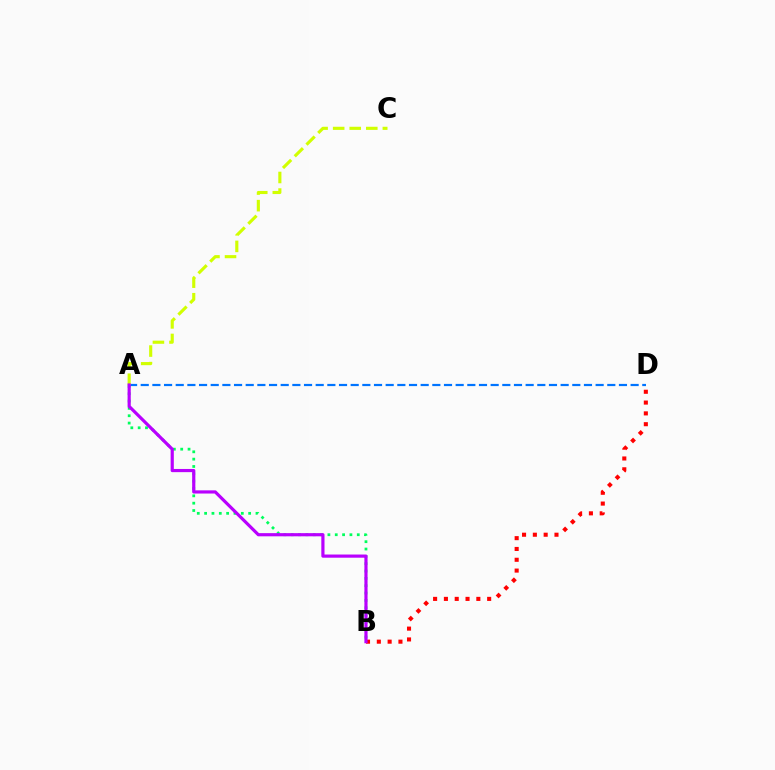{('B', 'D'): [{'color': '#ff0000', 'line_style': 'dotted', 'thickness': 2.94}], ('A', 'B'): [{'color': '#00ff5c', 'line_style': 'dotted', 'thickness': 1.99}, {'color': '#b900ff', 'line_style': 'solid', 'thickness': 2.29}], ('A', 'D'): [{'color': '#0074ff', 'line_style': 'dashed', 'thickness': 1.58}], ('A', 'C'): [{'color': '#d1ff00', 'line_style': 'dashed', 'thickness': 2.25}]}